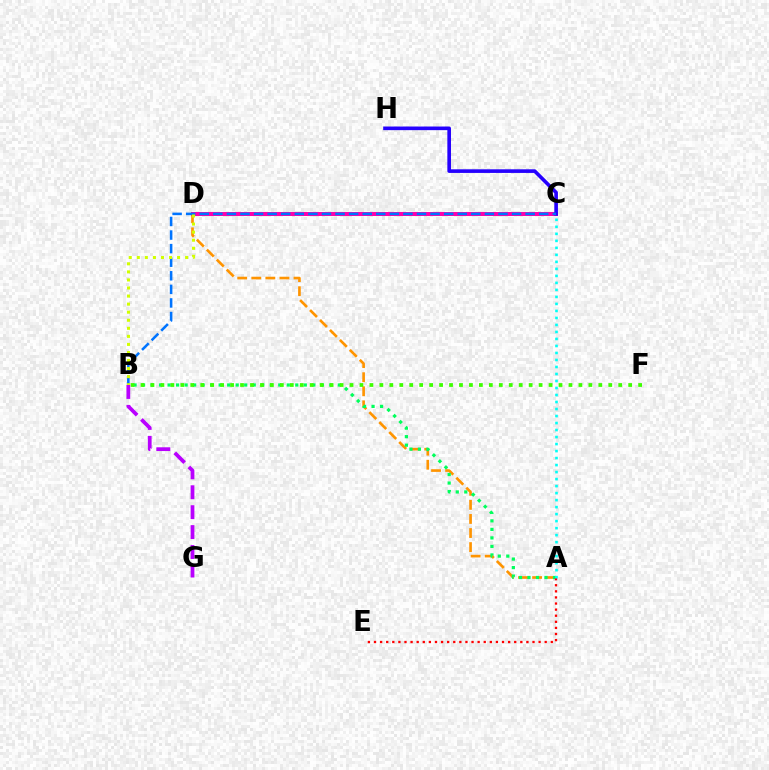{('C', 'D'): [{'color': '#ff00ac', 'line_style': 'solid', 'thickness': 2.87}], ('A', 'D'): [{'color': '#ff9400', 'line_style': 'dashed', 'thickness': 1.91}], ('C', 'H'): [{'color': '#2500ff', 'line_style': 'solid', 'thickness': 2.61}], ('B', 'C'): [{'color': '#0074ff', 'line_style': 'dashed', 'thickness': 1.84}], ('A', 'B'): [{'color': '#00ff5c', 'line_style': 'dotted', 'thickness': 2.31}], ('B', 'D'): [{'color': '#d1ff00', 'line_style': 'dotted', 'thickness': 2.19}], ('B', 'F'): [{'color': '#3dff00', 'line_style': 'dotted', 'thickness': 2.7}], ('A', 'E'): [{'color': '#ff0000', 'line_style': 'dotted', 'thickness': 1.66}], ('A', 'C'): [{'color': '#00fff6', 'line_style': 'dotted', 'thickness': 1.9}], ('B', 'G'): [{'color': '#b900ff', 'line_style': 'dashed', 'thickness': 2.71}]}